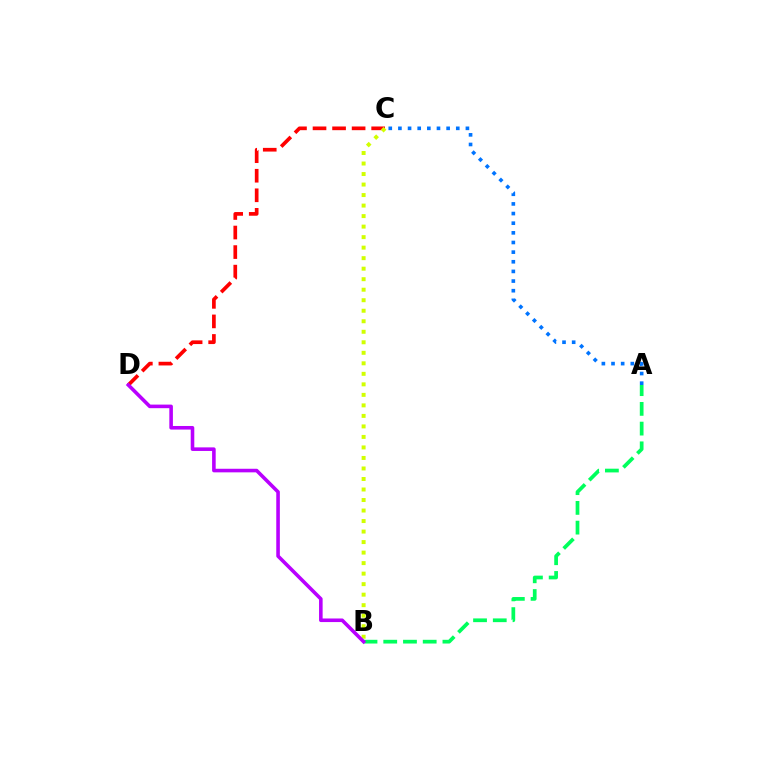{('A', 'C'): [{'color': '#0074ff', 'line_style': 'dotted', 'thickness': 2.62}], ('C', 'D'): [{'color': '#ff0000', 'line_style': 'dashed', 'thickness': 2.66}], ('B', 'C'): [{'color': '#d1ff00', 'line_style': 'dotted', 'thickness': 2.86}], ('A', 'B'): [{'color': '#00ff5c', 'line_style': 'dashed', 'thickness': 2.68}], ('B', 'D'): [{'color': '#b900ff', 'line_style': 'solid', 'thickness': 2.58}]}